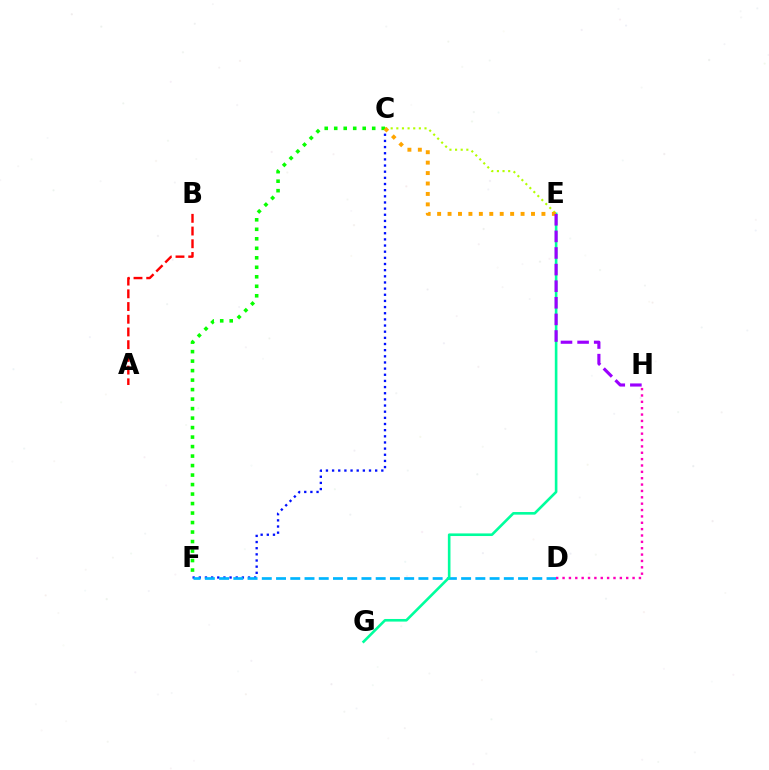{('C', 'F'): [{'color': '#0010ff', 'line_style': 'dotted', 'thickness': 1.67}, {'color': '#08ff00', 'line_style': 'dotted', 'thickness': 2.58}], ('C', 'E'): [{'color': '#b3ff00', 'line_style': 'dotted', 'thickness': 1.53}, {'color': '#ffa500', 'line_style': 'dotted', 'thickness': 2.83}], ('A', 'B'): [{'color': '#ff0000', 'line_style': 'dashed', 'thickness': 1.73}], ('D', 'F'): [{'color': '#00b5ff', 'line_style': 'dashed', 'thickness': 1.93}], ('E', 'G'): [{'color': '#00ff9d', 'line_style': 'solid', 'thickness': 1.88}], ('D', 'H'): [{'color': '#ff00bd', 'line_style': 'dotted', 'thickness': 1.73}], ('E', 'H'): [{'color': '#9b00ff', 'line_style': 'dashed', 'thickness': 2.26}]}